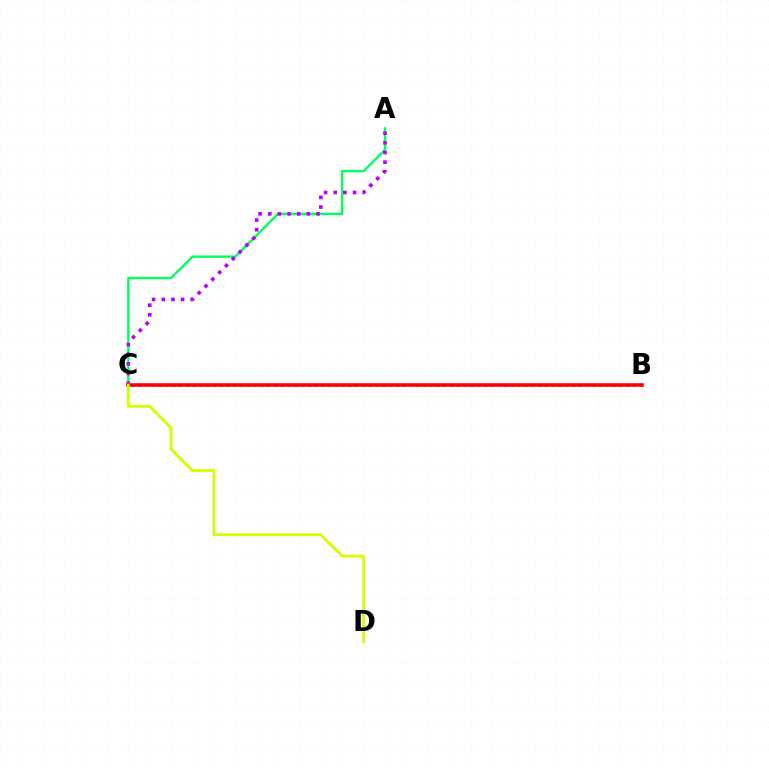{('A', 'C'): [{'color': '#00ff5c', 'line_style': 'solid', 'thickness': 1.7}, {'color': '#b900ff', 'line_style': 'dotted', 'thickness': 2.62}], ('B', 'C'): [{'color': '#0074ff', 'line_style': 'dotted', 'thickness': 1.84}, {'color': '#ff0000', 'line_style': 'solid', 'thickness': 2.55}], ('C', 'D'): [{'color': '#d1ff00', 'line_style': 'solid', 'thickness': 1.99}]}